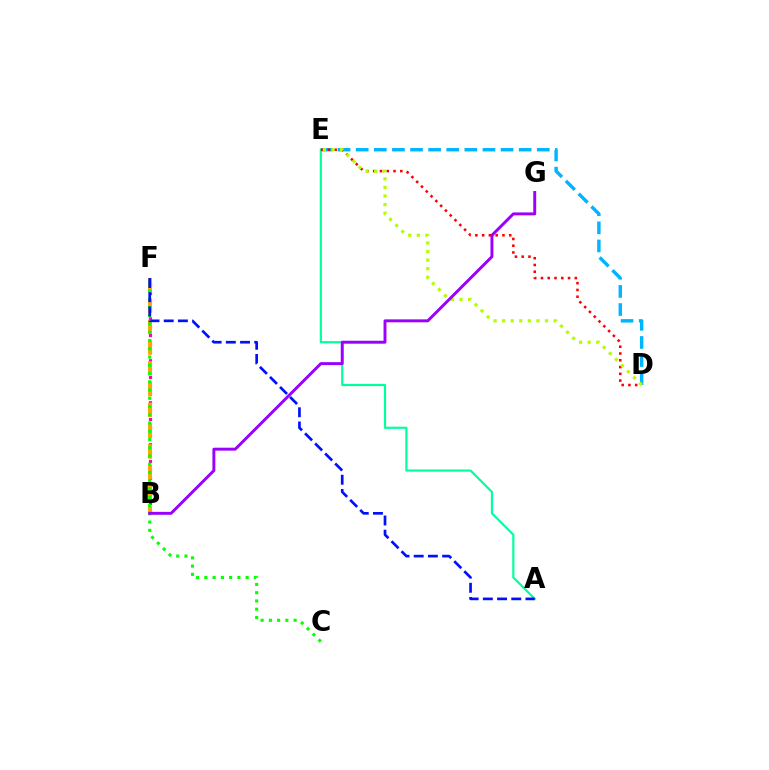{('D', 'E'): [{'color': '#00b5ff', 'line_style': 'dashed', 'thickness': 2.46}, {'color': '#ff0000', 'line_style': 'dotted', 'thickness': 1.84}, {'color': '#b3ff00', 'line_style': 'dotted', 'thickness': 2.33}], ('B', 'F'): [{'color': '#ff00bd', 'line_style': 'dotted', 'thickness': 2.28}, {'color': '#ffa500', 'line_style': 'dashed', 'thickness': 2.82}], ('A', 'E'): [{'color': '#00ff9d', 'line_style': 'solid', 'thickness': 1.57}], ('C', 'F'): [{'color': '#08ff00', 'line_style': 'dotted', 'thickness': 2.24}], ('A', 'F'): [{'color': '#0010ff', 'line_style': 'dashed', 'thickness': 1.93}], ('B', 'G'): [{'color': '#9b00ff', 'line_style': 'solid', 'thickness': 2.12}]}